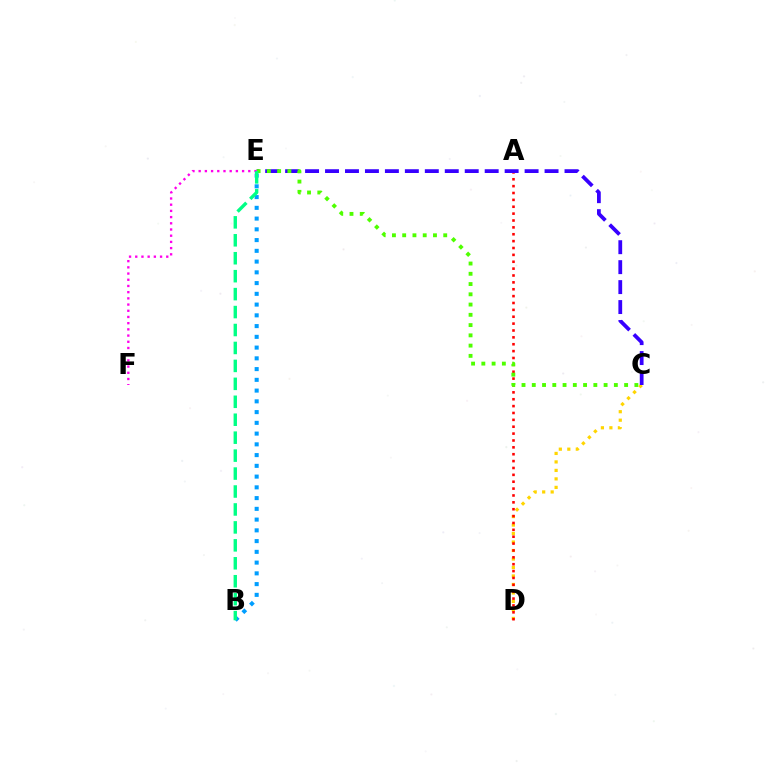{('B', 'E'): [{'color': '#009eff', 'line_style': 'dotted', 'thickness': 2.92}, {'color': '#00ff86', 'line_style': 'dashed', 'thickness': 2.44}], ('C', 'D'): [{'color': '#ffd500', 'line_style': 'dotted', 'thickness': 2.31}], ('A', 'D'): [{'color': '#ff0000', 'line_style': 'dotted', 'thickness': 1.87}], ('C', 'E'): [{'color': '#3700ff', 'line_style': 'dashed', 'thickness': 2.71}, {'color': '#4fff00', 'line_style': 'dotted', 'thickness': 2.79}], ('E', 'F'): [{'color': '#ff00ed', 'line_style': 'dotted', 'thickness': 1.69}]}